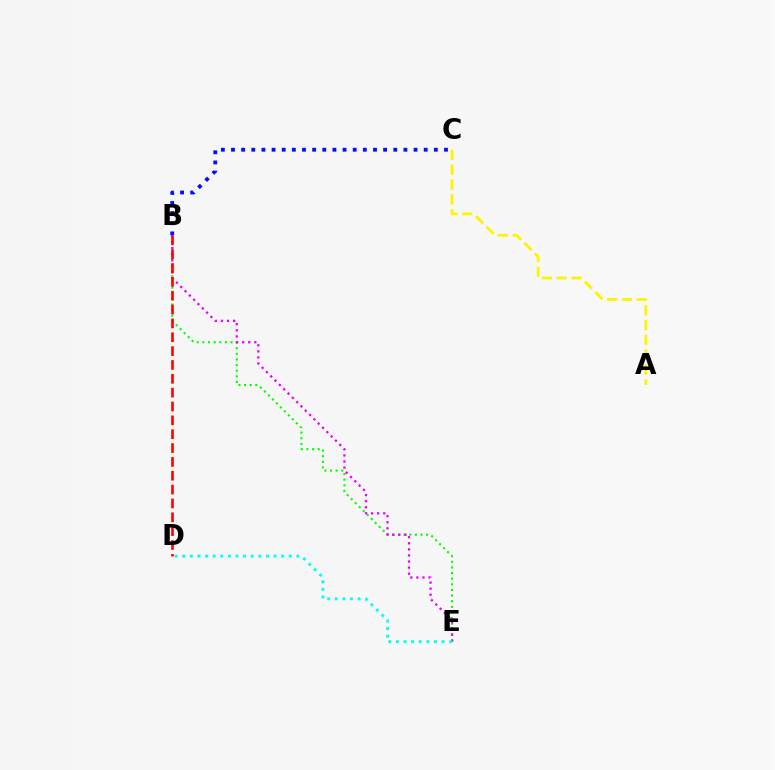{('B', 'E'): [{'color': '#08ff00', 'line_style': 'dotted', 'thickness': 1.53}, {'color': '#ee00ff', 'line_style': 'dotted', 'thickness': 1.65}], ('B', 'C'): [{'color': '#0010ff', 'line_style': 'dotted', 'thickness': 2.76}], ('A', 'C'): [{'color': '#fcf500', 'line_style': 'dashed', 'thickness': 2.01}], ('D', 'E'): [{'color': '#00fff6', 'line_style': 'dotted', 'thickness': 2.07}], ('B', 'D'): [{'color': '#ff0000', 'line_style': 'dashed', 'thickness': 1.88}]}